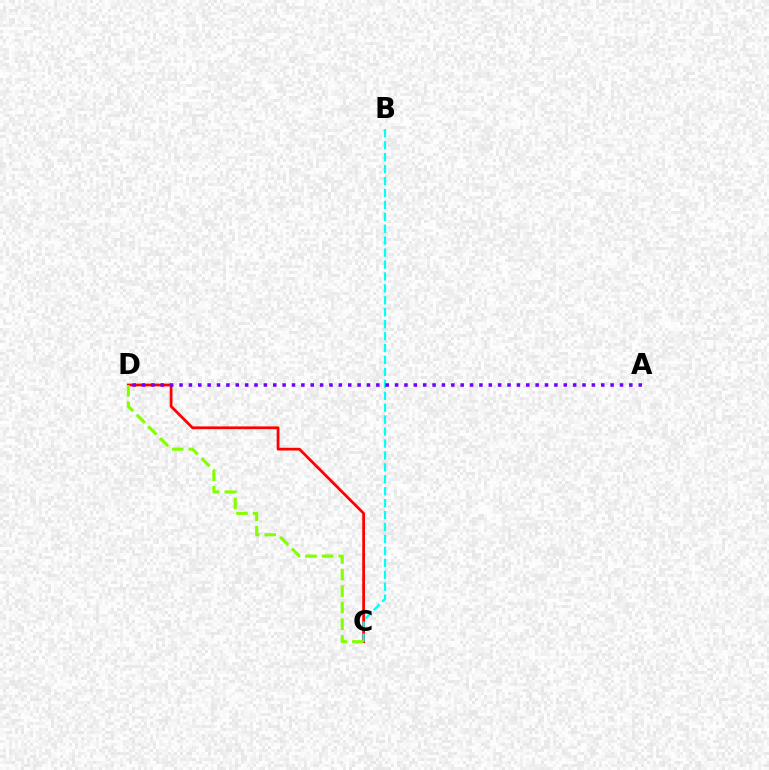{('C', 'D'): [{'color': '#ff0000', 'line_style': 'solid', 'thickness': 1.98}, {'color': '#84ff00', 'line_style': 'dashed', 'thickness': 2.25}], ('B', 'C'): [{'color': '#00fff6', 'line_style': 'dashed', 'thickness': 1.62}], ('A', 'D'): [{'color': '#7200ff', 'line_style': 'dotted', 'thickness': 2.55}]}